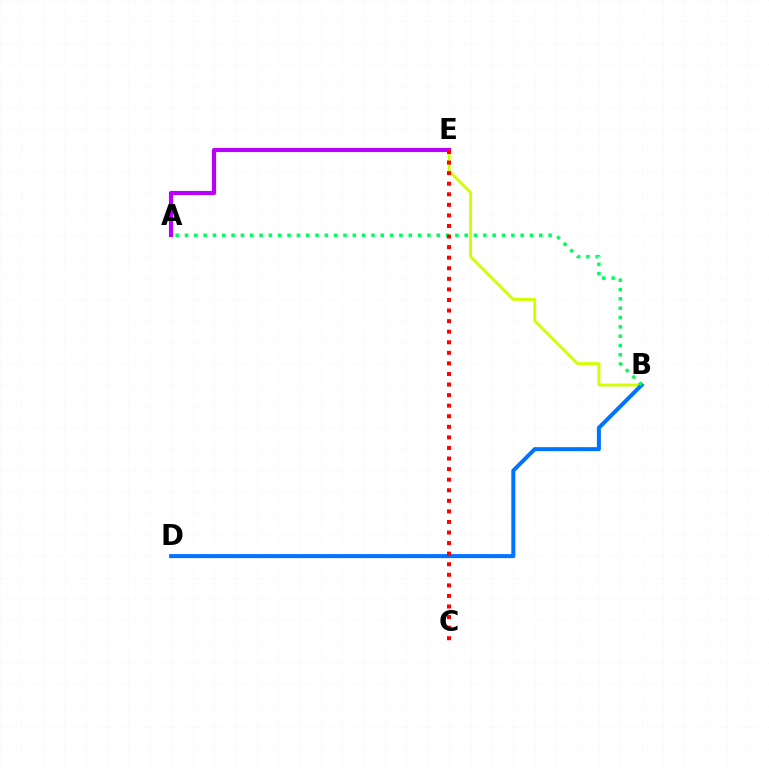{('B', 'E'): [{'color': '#d1ff00', 'line_style': 'solid', 'thickness': 2.07}], ('A', 'E'): [{'color': '#b900ff', 'line_style': 'solid', 'thickness': 2.98}], ('B', 'D'): [{'color': '#0074ff', 'line_style': 'solid', 'thickness': 2.9}], ('A', 'B'): [{'color': '#00ff5c', 'line_style': 'dotted', 'thickness': 2.53}], ('C', 'E'): [{'color': '#ff0000', 'line_style': 'dotted', 'thickness': 2.87}]}